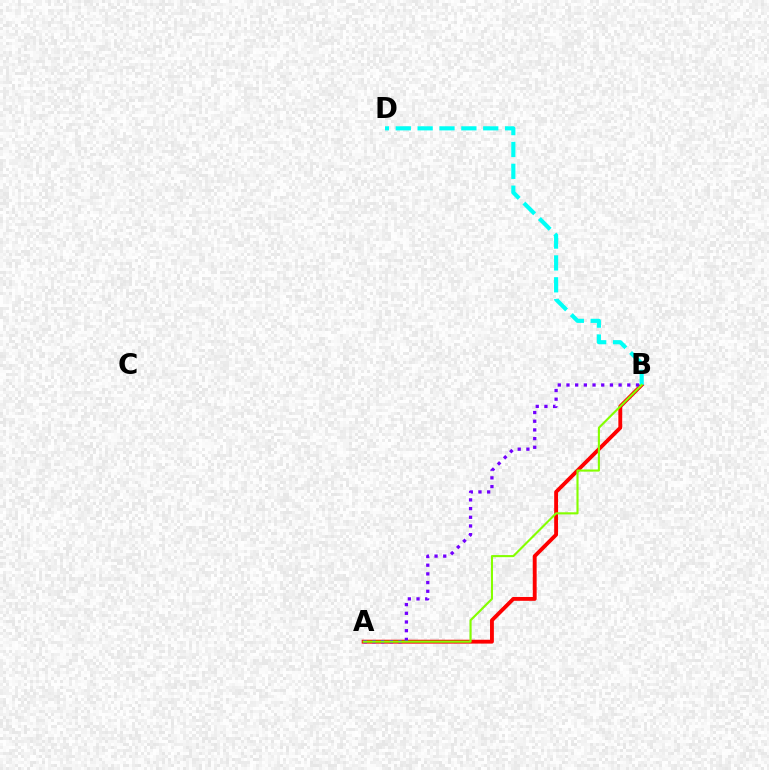{('A', 'B'): [{'color': '#ff0000', 'line_style': 'solid', 'thickness': 2.78}, {'color': '#7200ff', 'line_style': 'dotted', 'thickness': 2.36}, {'color': '#84ff00', 'line_style': 'solid', 'thickness': 1.52}], ('B', 'D'): [{'color': '#00fff6', 'line_style': 'dashed', 'thickness': 2.97}]}